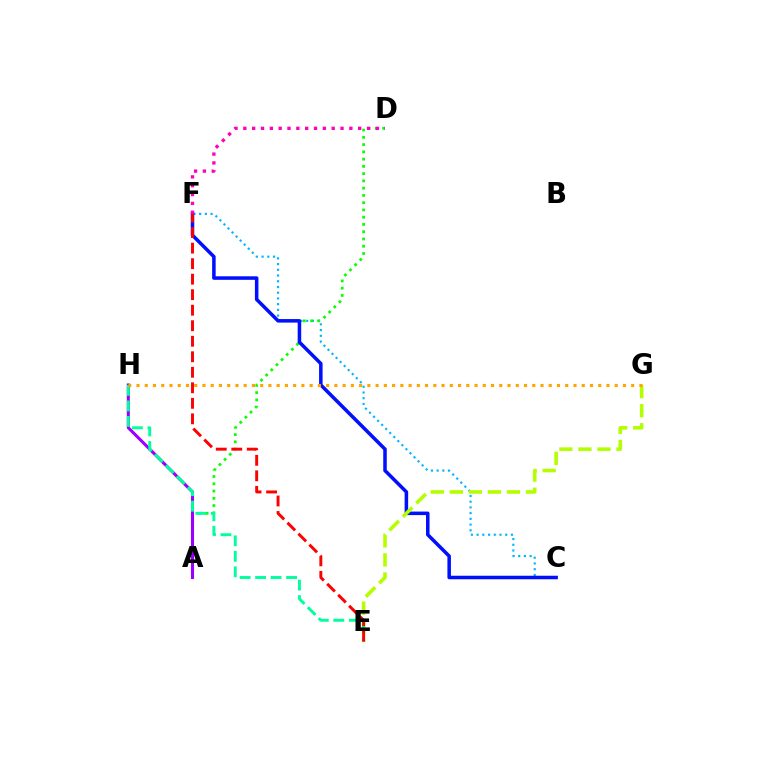{('C', 'F'): [{'color': '#00b5ff', 'line_style': 'dotted', 'thickness': 1.56}, {'color': '#0010ff', 'line_style': 'solid', 'thickness': 2.54}], ('A', 'D'): [{'color': '#08ff00', 'line_style': 'dotted', 'thickness': 1.97}], ('A', 'H'): [{'color': '#9b00ff', 'line_style': 'solid', 'thickness': 2.21}], ('E', 'G'): [{'color': '#b3ff00', 'line_style': 'dashed', 'thickness': 2.59}], ('D', 'F'): [{'color': '#ff00bd', 'line_style': 'dotted', 'thickness': 2.4}], ('E', 'H'): [{'color': '#00ff9d', 'line_style': 'dashed', 'thickness': 2.1}], ('E', 'F'): [{'color': '#ff0000', 'line_style': 'dashed', 'thickness': 2.11}], ('G', 'H'): [{'color': '#ffa500', 'line_style': 'dotted', 'thickness': 2.24}]}